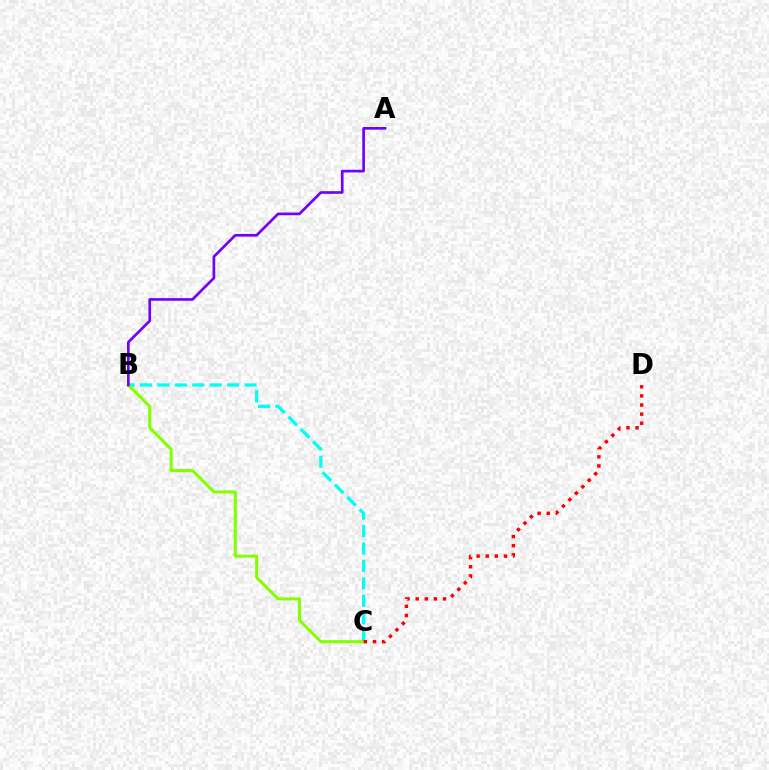{('B', 'C'): [{'color': '#00fff6', 'line_style': 'dashed', 'thickness': 2.37}, {'color': '#84ff00', 'line_style': 'solid', 'thickness': 2.2}], ('A', 'B'): [{'color': '#7200ff', 'line_style': 'solid', 'thickness': 1.93}], ('C', 'D'): [{'color': '#ff0000', 'line_style': 'dotted', 'thickness': 2.48}]}